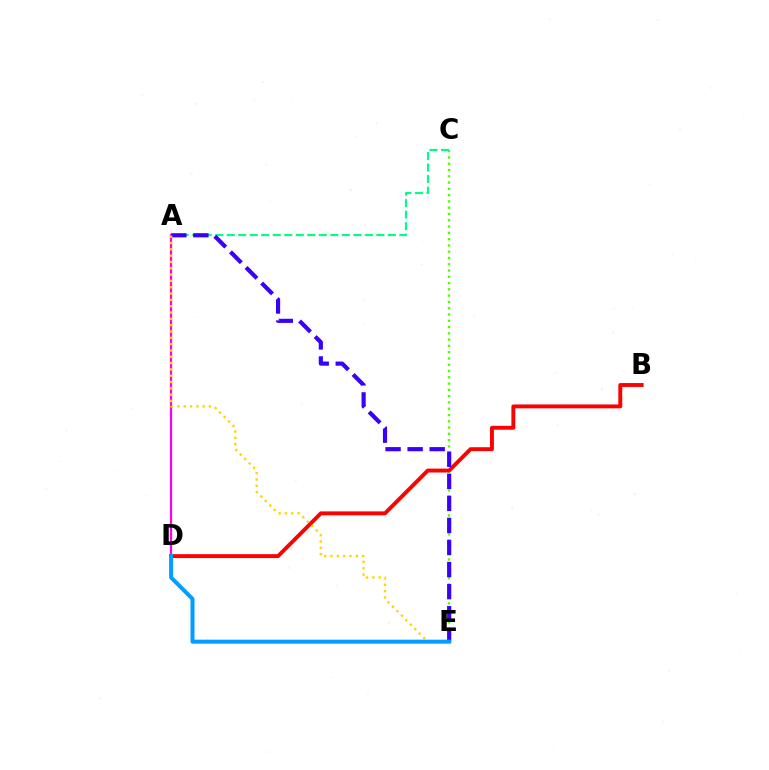{('C', 'E'): [{'color': '#4fff00', 'line_style': 'dotted', 'thickness': 1.71}], ('B', 'D'): [{'color': '#ff0000', 'line_style': 'solid', 'thickness': 2.81}], ('A', 'D'): [{'color': '#ff00ed', 'line_style': 'solid', 'thickness': 1.62}], ('A', 'C'): [{'color': '#00ff86', 'line_style': 'dashed', 'thickness': 1.56}], ('A', 'E'): [{'color': '#3700ff', 'line_style': 'dashed', 'thickness': 3.0}, {'color': '#ffd500', 'line_style': 'dotted', 'thickness': 1.72}], ('D', 'E'): [{'color': '#009eff', 'line_style': 'solid', 'thickness': 2.87}]}